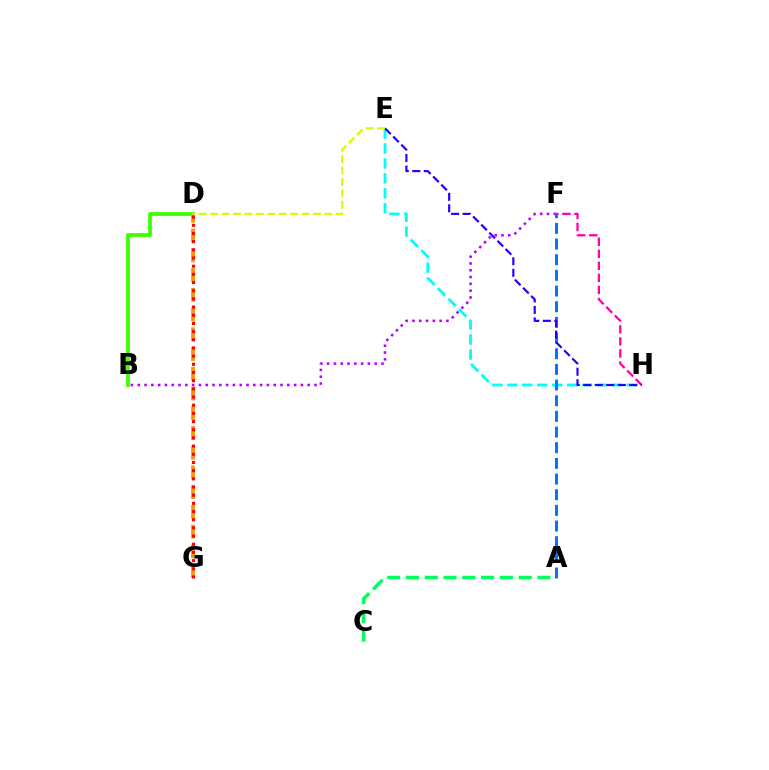{('E', 'H'): [{'color': '#00fff6', 'line_style': 'dashed', 'thickness': 2.03}, {'color': '#2500ff', 'line_style': 'dashed', 'thickness': 1.56}], ('F', 'H'): [{'color': '#ff00ac', 'line_style': 'dashed', 'thickness': 1.64}], ('A', 'C'): [{'color': '#00ff5c', 'line_style': 'dashed', 'thickness': 2.55}], ('B', 'F'): [{'color': '#b900ff', 'line_style': 'dotted', 'thickness': 1.85}], ('B', 'D'): [{'color': '#3dff00', 'line_style': 'solid', 'thickness': 2.75}], ('D', 'G'): [{'color': '#ff9400', 'line_style': 'dashed', 'thickness': 2.68}, {'color': '#ff0000', 'line_style': 'dotted', 'thickness': 2.22}], ('A', 'F'): [{'color': '#0074ff', 'line_style': 'dashed', 'thickness': 2.13}], ('D', 'E'): [{'color': '#d1ff00', 'line_style': 'dashed', 'thickness': 1.55}]}